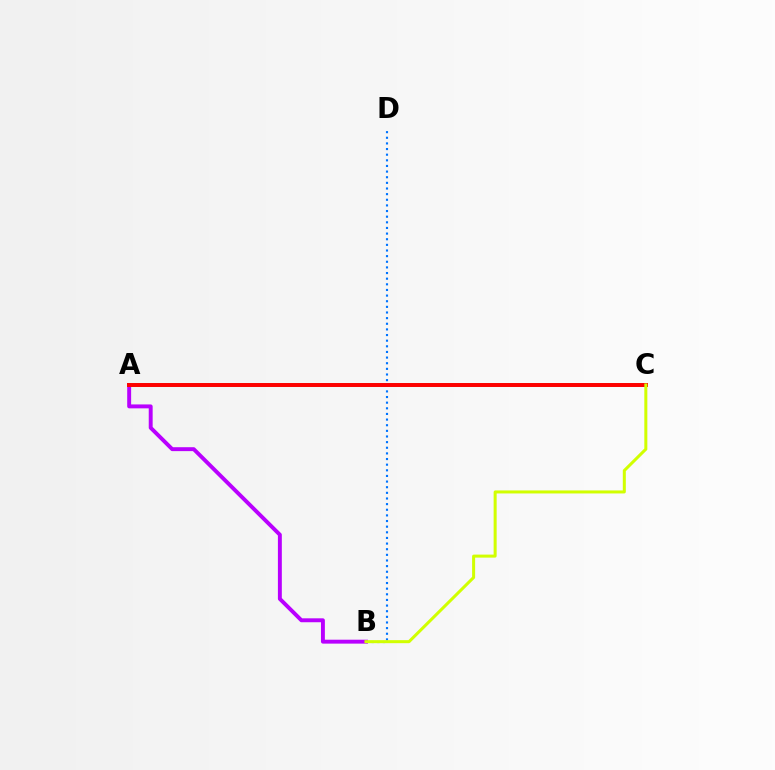{('A', 'B'): [{'color': '#b900ff', 'line_style': 'solid', 'thickness': 2.82}], ('B', 'D'): [{'color': '#0074ff', 'line_style': 'dotted', 'thickness': 1.53}], ('A', 'C'): [{'color': '#00ff5c', 'line_style': 'solid', 'thickness': 2.62}, {'color': '#ff0000', 'line_style': 'solid', 'thickness': 2.84}], ('B', 'C'): [{'color': '#d1ff00', 'line_style': 'solid', 'thickness': 2.17}]}